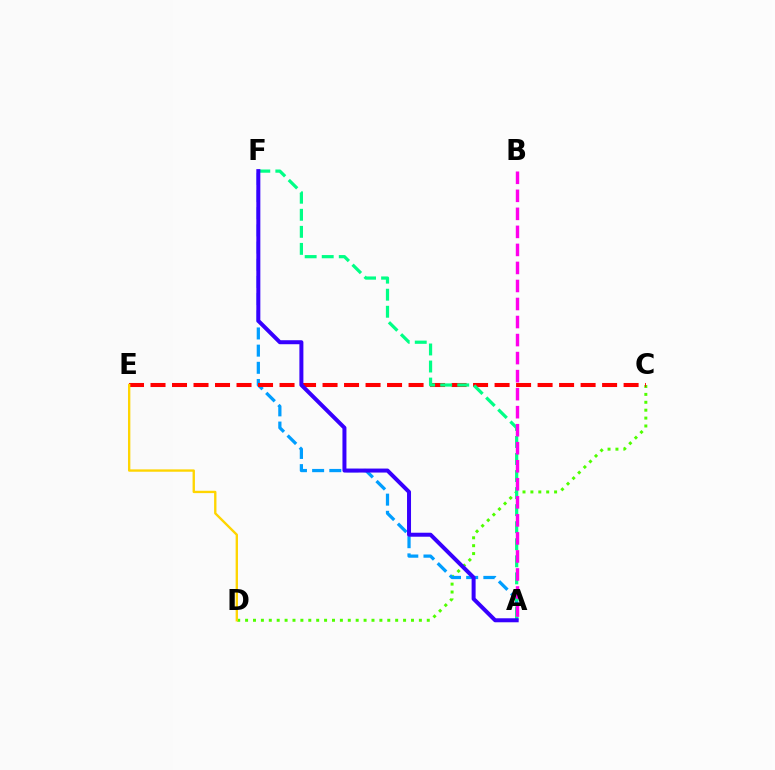{('C', 'D'): [{'color': '#4fff00', 'line_style': 'dotted', 'thickness': 2.15}], ('A', 'F'): [{'color': '#009eff', 'line_style': 'dashed', 'thickness': 2.33}, {'color': '#00ff86', 'line_style': 'dashed', 'thickness': 2.32}, {'color': '#3700ff', 'line_style': 'solid', 'thickness': 2.88}], ('C', 'E'): [{'color': '#ff0000', 'line_style': 'dashed', 'thickness': 2.92}], ('D', 'E'): [{'color': '#ffd500', 'line_style': 'solid', 'thickness': 1.69}], ('A', 'B'): [{'color': '#ff00ed', 'line_style': 'dashed', 'thickness': 2.45}]}